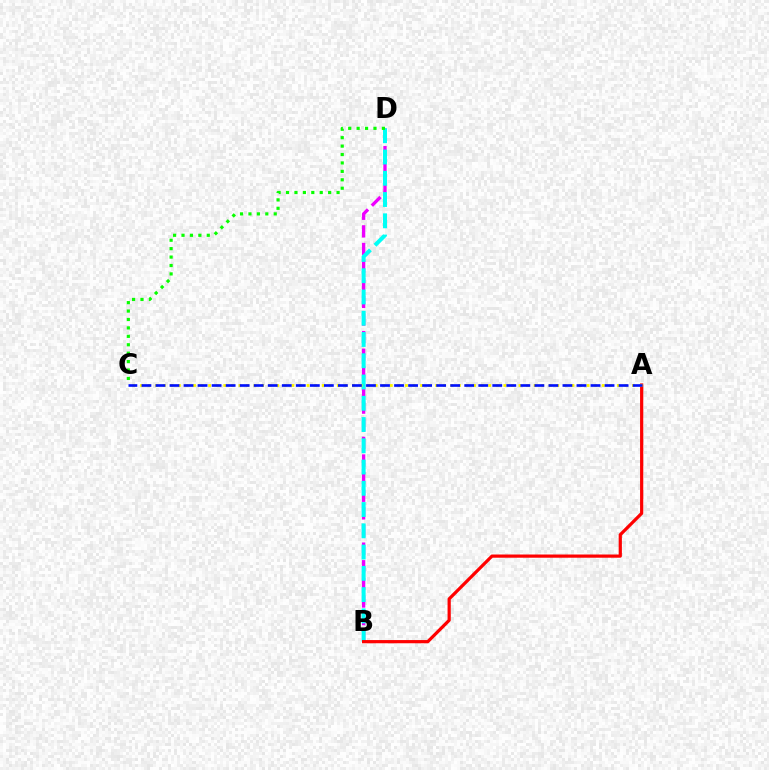{('B', 'D'): [{'color': '#ee00ff', 'line_style': 'dashed', 'thickness': 2.39}, {'color': '#00fff6', 'line_style': 'dashed', 'thickness': 2.89}], ('A', 'B'): [{'color': '#ff0000', 'line_style': 'solid', 'thickness': 2.31}], ('C', 'D'): [{'color': '#08ff00', 'line_style': 'dotted', 'thickness': 2.29}], ('A', 'C'): [{'color': '#fcf500', 'line_style': 'dotted', 'thickness': 2.06}, {'color': '#0010ff', 'line_style': 'dashed', 'thickness': 1.91}]}